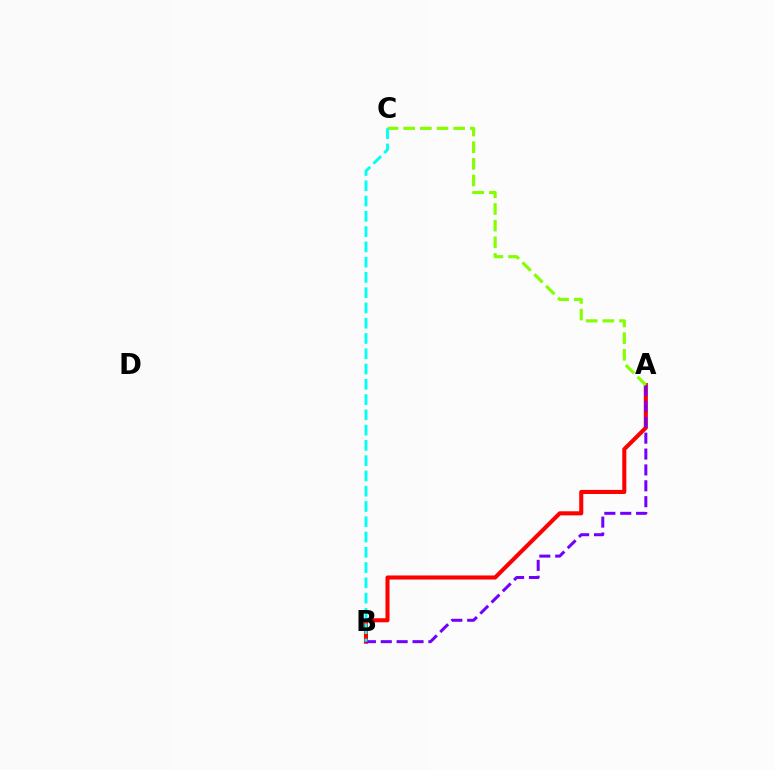{('A', 'B'): [{'color': '#ff0000', 'line_style': 'solid', 'thickness': 2.93}, {'color': '#7200ff', 'line_style': 'dashed', 'thickness': 2.16}], ('A', 'C'): [{'color': '#84ff00', 'line_style': 'dashed', 'thickness': 2.26}], ('B', 'C'): [{'color': '#00fff6', 'line_style': 'dashed', 'thickness': 2.07}]}